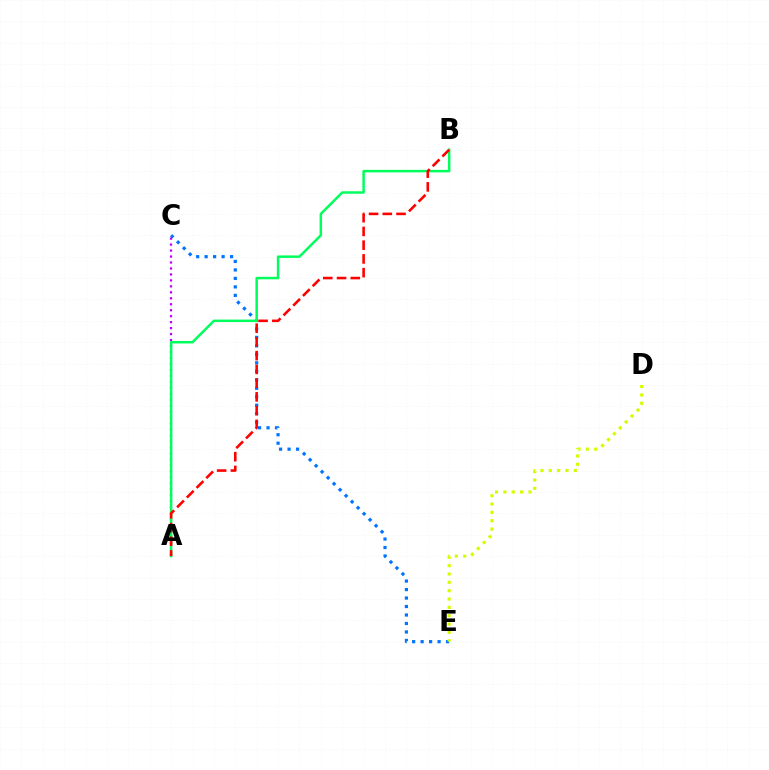{('C', 'E'): [{'color': '#0074ff', 'line_style': 'dotted', 'thickness': 2.3}], ('A', 'C'): [{'color': '#b900ff', 'line_style': 'dotted', 'thickness': 1.62}], ('A', 'B'): [{'color': '#00ff5c', 'line_style': 'solid', 'thickness': 1.79}, {'color': '#ff0000', 'line_style': 'dashed', 'thickness': 1.87}], ('D', 'E'): [{'color': '#d1ff00', 'line_style': 'dotted', 'thickness': 2.27}]}